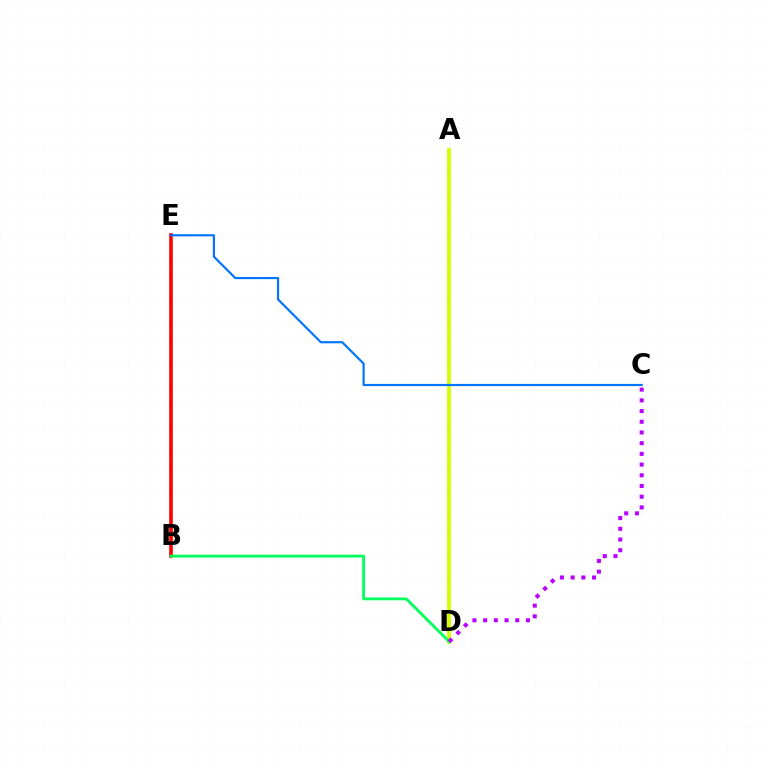{('A', 'D'): [{'color': '#d1ff00', 'line_style': 'solid', 'thickness': 2.75}], ('B', 'E'): [{'color': '#ff0000', 'line_style': 'solid', 'thickness': 2.6}], ('C', 'E'): [{'color': '#0074ff', 'line_style': 'solid', 'thickness': 1.56}], ('B', 'D'): [{'color': '#00ff5c', 'line_style': 'solid', 'thickness': 2.02}], ('C', 'D'): [{'color': '#b900ff', 'line_style': 'dotted', 'thickness': 2.91}]}